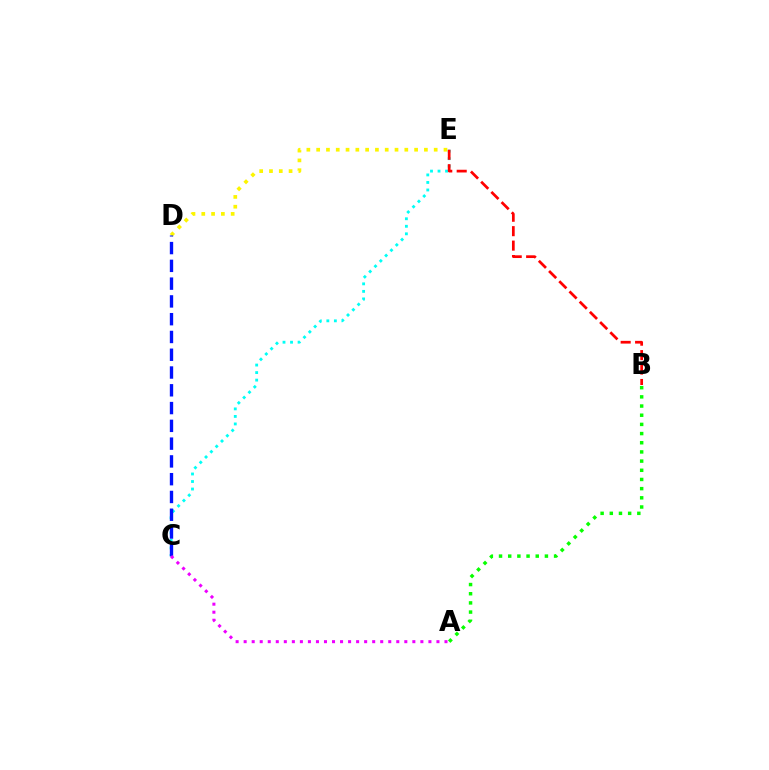{('C', 'E'): [{'color': '#00fff6', 'line_style': 'dotted', 'thickness': 2.05}], ('D', 'E'): [{'color': '#fcf500', 'line_style': 'dotted', 'thickness': 2.66}], ('C', 'D'): [{'color': '#0010ff', 'line_style': 'dashed', 'thickness': 2.42}], ('B', 'E'): [{'color': '#ff0000', 'line_style': 'dashed', 'thickness': 1.96}], ('A', 'C'): [{'color': '#ee00ff', 'line_style': 'dotted', 'thickness': 2.18}], ('A', 'B'): [{'color': '#08ff00', 'line_style': 'dotted', 'thickness': 2.49}]}